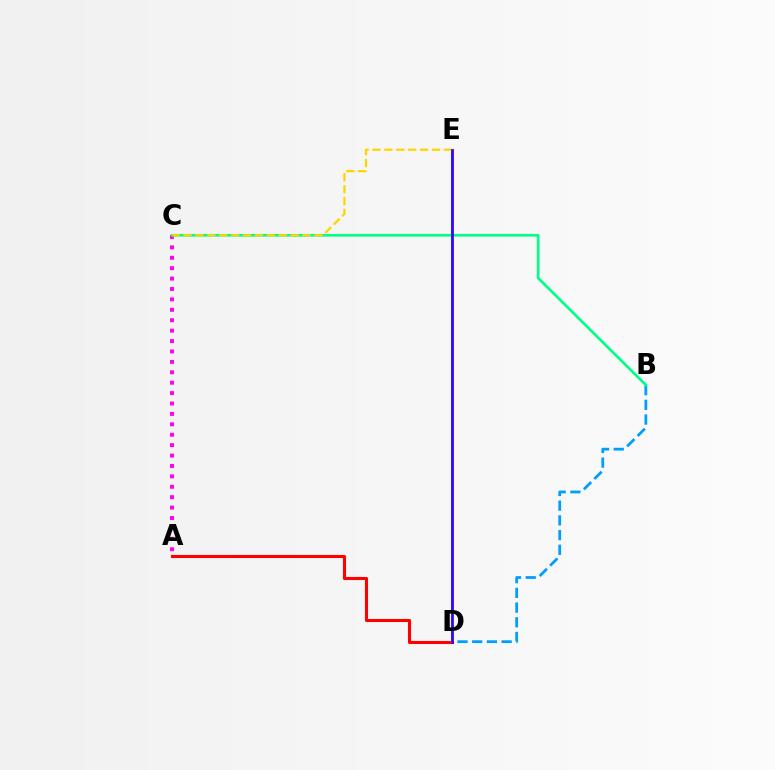{('A', 'D'): [{'color': '#ff0000', 'line_style': 'solid', 'thickness': 2.22}], ('B', 'D'): [{'color': '#009eff', 'line_style': 'dashed', 'thickness': 2.0}], ('D', 'E'): [{'color': '#4fff00', 'line_style': 'solid', 'thickness': 1.64}, {'color': '#3700ff', 'line_style': 'solid', 'thickness': 1.97}], ('A', 'C'): [{'color': '#ff00ed', 'line_style': 'dotted', 'thickness': 2.83}], ('B', 'C'): [{'color': '#00ff86', 'line_style': 'solid', 'thickness': 1.93}], ('C', 'E'): [{'color': '#ffd500', 'line_style': 'dashed', 'thickness': 1.62}]}